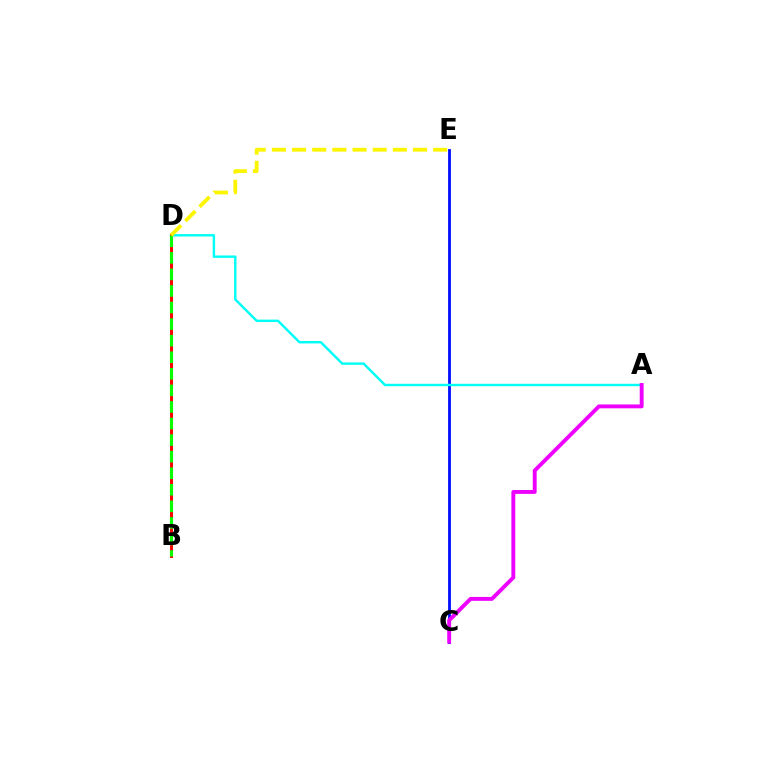{('C', 'E'): [{'color': '#0010ff', 'line_style': 'solid', 'thickness': 2.03}], ('A', 'D'): [{'color': '#00fff6', 'line_style': 'solid', 'thickness': 1.74}], ('B', 'D'): [{'color': '#ff0000', 'line_style': 'solid', 'thickness': 2.12}, {'color': '#08ff00', 'line_style': 'dashed', 'thickness': 2.25}], ('A', 'C'): [{'color': '#ee00ff', 'line_style': 'solid', 'thickness': 2.8}], ('D', 'E'): [{'color': '#fcf500', 'line_style': 'dashed', 'thickness': 2.74}]}